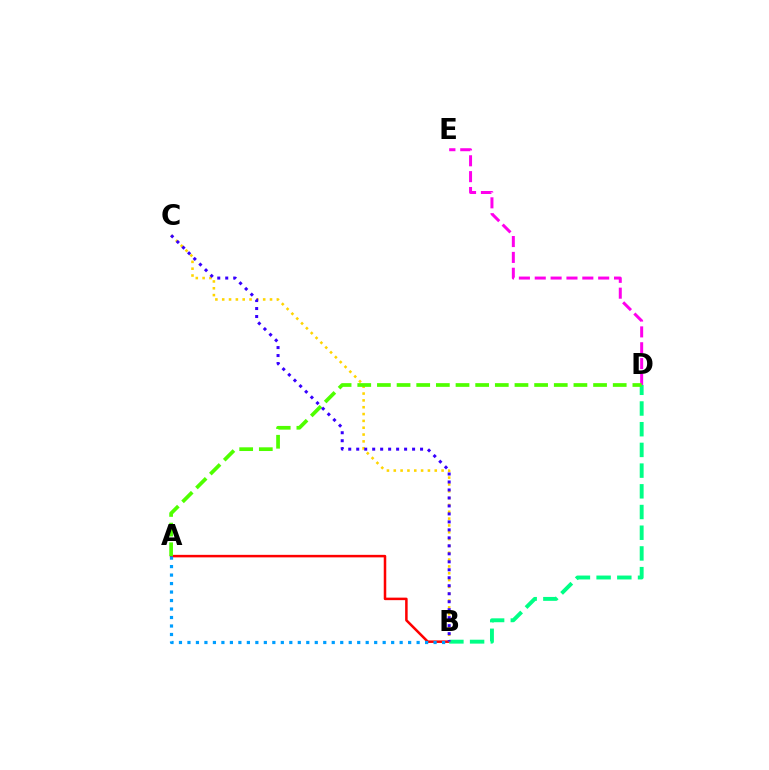{('A', 'B'): [{'color': '#ff0000', 'line_style': 'solid', 'thickness': 1.81}, {'color': '#009eff', 'line_style': 'dotted', 'thickness': 2.31}], ('D', 'E'): [{'color': '#ff00ed', 'line_style': 'dashed', 'thickness': 2.15}], ('B', 'D'): [{'color': '#00ff86', 'line_style': 'dashed', 'thickness': 2.81}], ('B', 'C'): [{'color': '#ffd500', 'line_style': 'dotted', 'thickness': 1.86}, {'color': '#3700ff', 'line_style': 'dotted', 'thickness': 2.17}], ('A', 'D'): [{'color': '#4fff00', 'line_style': 'dashed', 'thickness': 2.67}]}